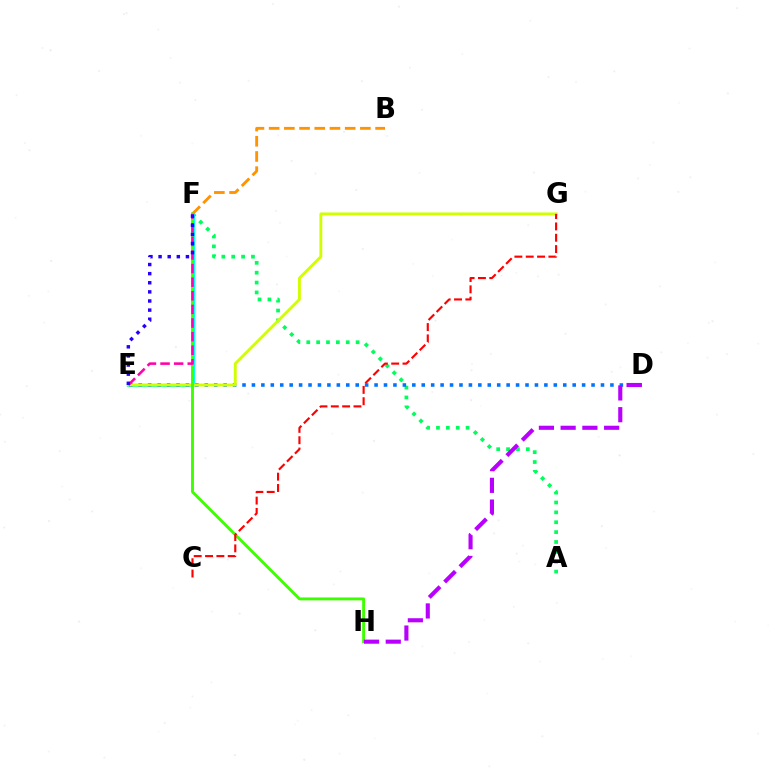{('A', 'F'): [{'color': '#00ff5c', 'line_style': 'dotted', 'thickness': 2.68}], ('E', 'F'): [{'color': '#00fff6', 'line_style': 'solid', 'thickness': 2.35}, {'color': '#ff00ac', 'line_style': 'dashed', 'thickness': 1.85}, {'color': '#2500ff', 'line_style': 'dotted', 'thickness': 2.48}], ('D', 'E'): [{'color': '#0074ff', 'line_style': 'dotted', 'thickness': 2.56}], ('B', 'F'): [{'color': '#ff9400', 'line_style': 'dashed', 'thickness': 2.07}], ('E', 'G'): [{'color': '#d1ff00', 'line_style': 'solid', 'thickness': 2.06}], ('F', 'H'): [{'color': '#3dff00', 'line_style': 'solid', 'thickness': 2.08}], ('D', 'H'): [{'color': '#b900ff', 'line_style': 'dashed', 'thickness': 2.95}], ('C', 'G'): [{'color': '#ff0000', 'line_style': 'dashed', 'thickness': 1.54}]}